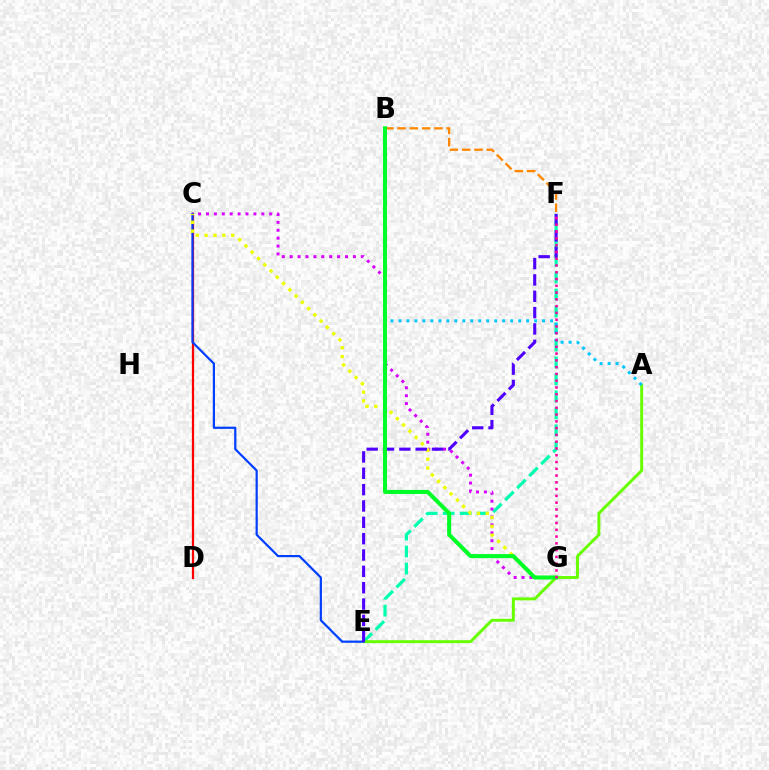{('E', 'F'): [{'color': '#00ffaf', 'line_style': 'dashed', 'thickness': 2.31}, {'color': '#4f00ff', 'line_style': 'dashed', 'thickness': 2.22}], ('C', 'D'): [{'color': '#ff0000', 'line_style': 'solid', 'thickness': 1.62}], ('A', 'E'): [{'color': '#66ff00', 'line_style': 'solid', 'thickness': 2.11}], ('A', 'B'): [{'color': '#00c7ff', 'line_style': 'dotted', 'thickness': 2.17}], ('C', 'G'): [{'color': '#d600ff', 'line_style': 'dotted', 'thickness': 2.15}, {'color': '#eeff00', 'line_style': 'dotted', 'thickness': 2.41}], ('B', 'F'): [{'color': '#ff8800', 'line_style': 'dashed', 'thickness': 1.67}], ('C', 'E'): [{'color': '#003fff', 'line_style': 'solid', 'thickness': 1.59}], ('B', 'G'): [{'color': '#00ff27', 'line_style': 'solid', 'thickness': 2.92}], ('F', 'G'): [{'color': '#ff00a0', 'line_style': 'dotted', 'thickness': 1.84}]}